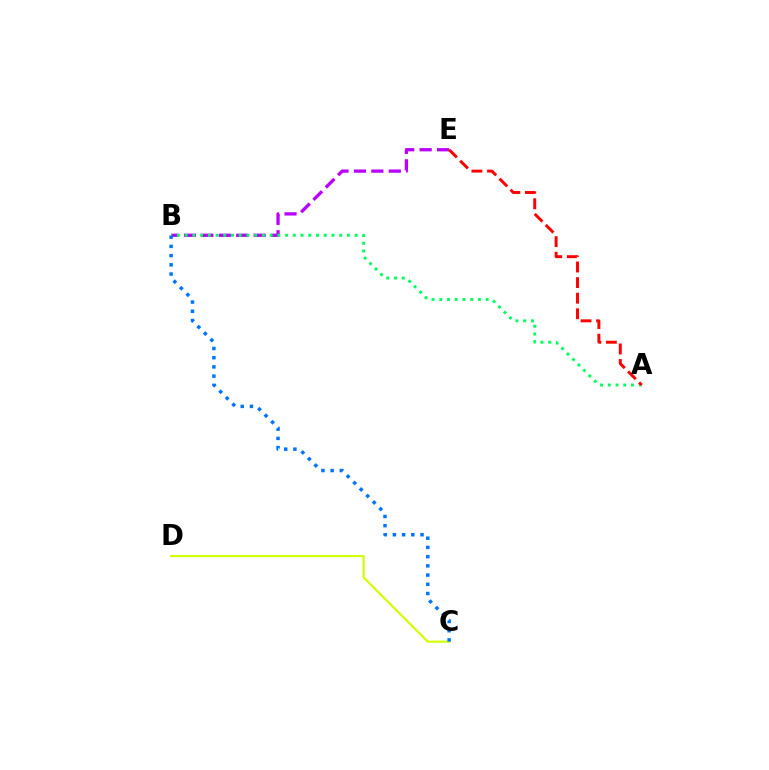{('C', 'D'): [{'color': '#d1ff00', 'line_style': 'solid', 'thickness': 1.55}], ('B', 'E'): [{'color': '#b900ff', 'line_style': 'dashed', 'thickness': 2.37}], ('A', 'B'): [{'color': '#00ff5c', 'line_style': 'dotted', 'thickness': 2.1}], ('A', 'E'): [{'color': '#ff0000', 'line_style': 'dashed', 'thickness': 2.12}], ('B', 'C'): [{'color': '#0074ff', 'line_style': 'dotted', 'thickness': 2.5}]}